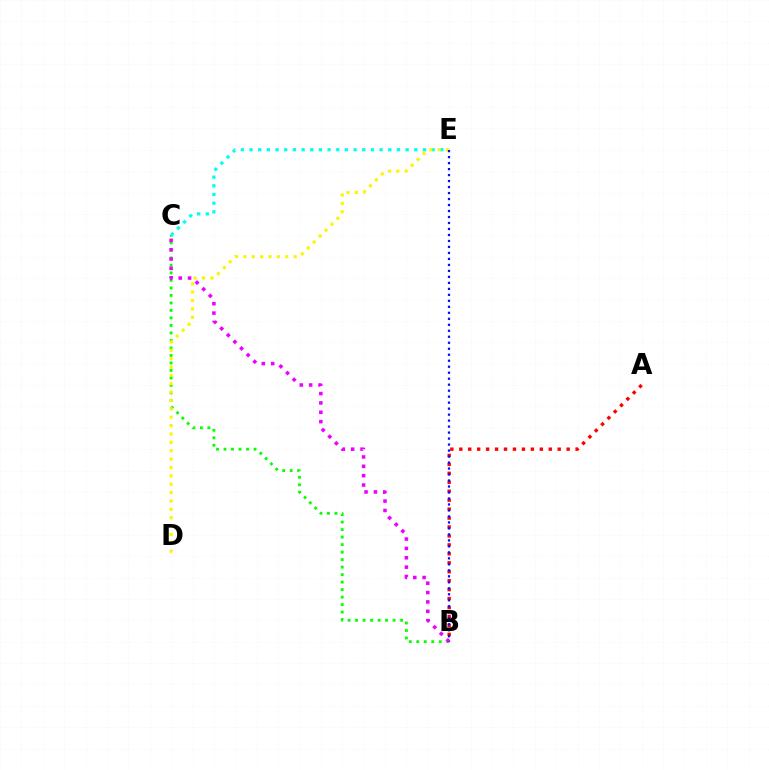{('B', 'C'): [{'color': '#08ff00', 'line_style': 'dotted', 'thickness': 2.04}, {'color': '#ee00ff', 'line_style': 'dotted', 'thickness': 2.54}], ('C', 'E'): [{'color': '#00fff6', 'line_style': 'dotted', 'thickness': 2.36}], ('A', 'B'): [{'color': '#ff0000', 'line_style': 'dotted', 'thickness': 2.43}], ('D', 'E'): [{'color': '#fcf500', 'line_style': 'dotted', 'thickness': 2.27}], ('B', 'E'): [{'color': '#0010ff', 'line_style': 'dotted', 'thickness': 1.63}]}